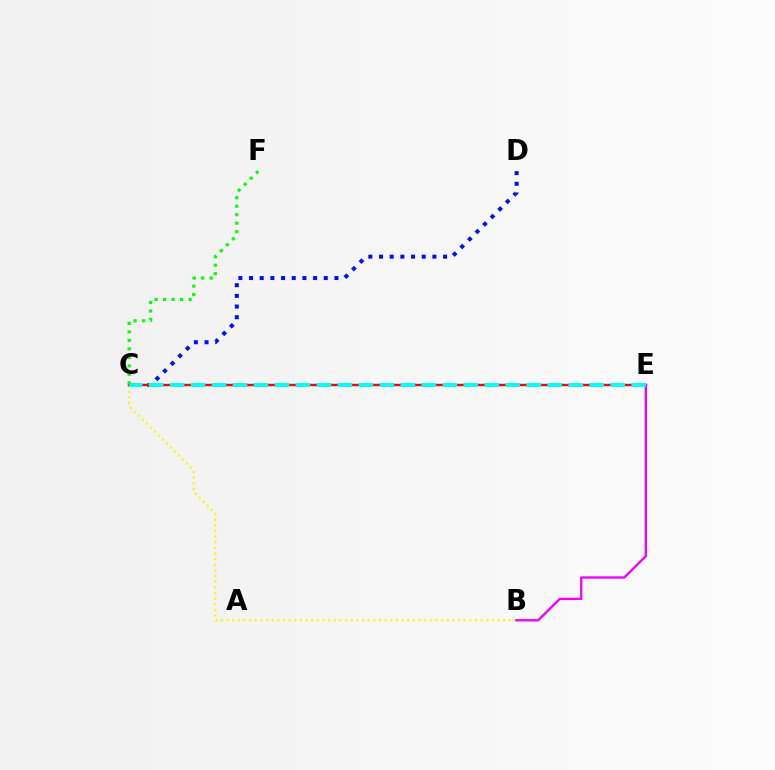{('C', 'D'): [{'color': '#0010ff', 'line_style': 'dotted', 'thickness': 2.9}], ('B', 'C'): [{'color': '#fcf500', 'line_style': 'dotted', 'thickness': 1.53}], ('C', 'E'): [{'color': '#ff0000', 'line_style': 'solid', 'thickness': 1.74}, {'color': '#00fff6', 'line_style': 'dashed', 'thickness': 2.85}], ('B', 'E'): [{'color': '#ee00ff', 'line_style': 'solid', 'thickness': 1.68}], ('C', 'F'): [{'color': '#08ff00', 'line_style': 'dotted', 'thickness': 2.31}]}